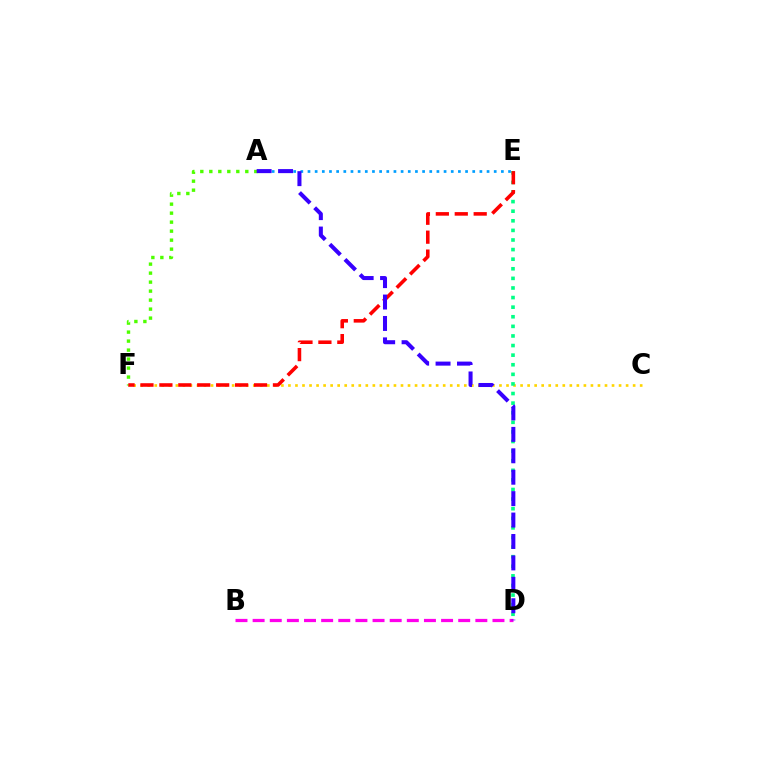{('C', 'F'): [{'color': '#ffd500', 'line_style': 'dotted', 'thickness': 1.91}], ('A', 'E'): [{'color': '#009eff', 'line_style': 'dotted', 'thickness': 1.95}], ('B', 'D'): [{'color': '#ff00ed', 'line_style': 'dashed', 'thickness': 2.33}], ('D', 'E'): [{'color': '#00ff86', 'line_style': 'dotted', 'thickness': 2.61}], ('A', 'F'): [{'color': '#4fff00', 'line_style': 'dotted', 'thickness': 2.44}], ('E', 'F'): [{'color': '#ff0000', 'line_style': 'dashed', 'thickness': 2.57}], ('A', 'D'): [{'color': '#3700ff', 'line_style': 'dashed', 'thickness': 2.91}]}